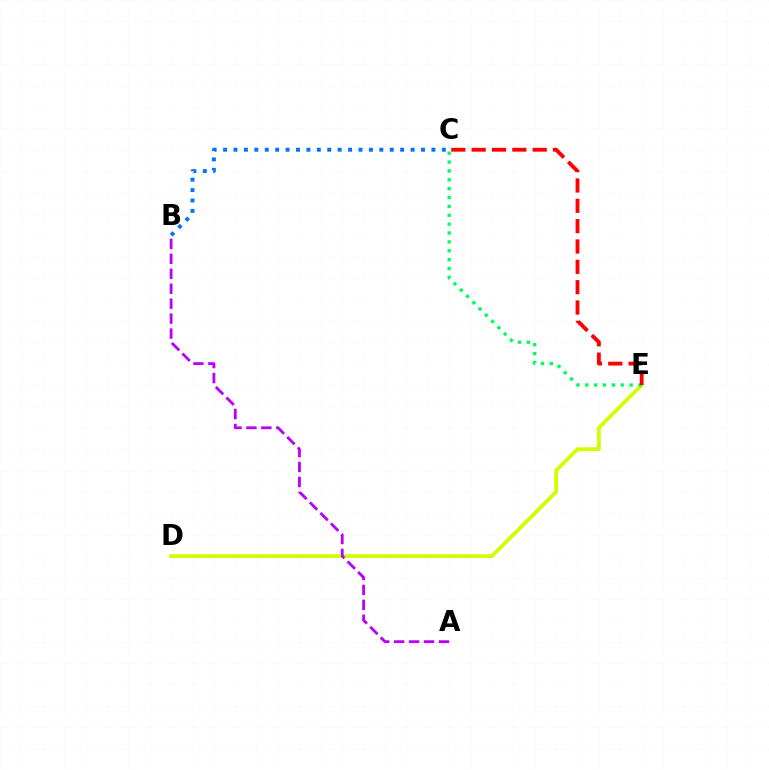{('D', 'E'): [{'color': '#d1ff00', 'line_style': 'solid', 'thickness': 2.74}], ('A', 'B'): [{'color': '#b900ff', 'line_style': 'dashed', 'thickness': 2.03}], ('B', 'C'): [{'color': '#0074ff', 'line_style': 'dotted', 'thickness': 2.83}], ('C', 'E'): [{'color': '#00ff5c', 'line_style': 'dotted', 'thickness': 2.41}, {'color': '#ff0000', 'line_style': 'dashed', 'thickness': 2.76}]}